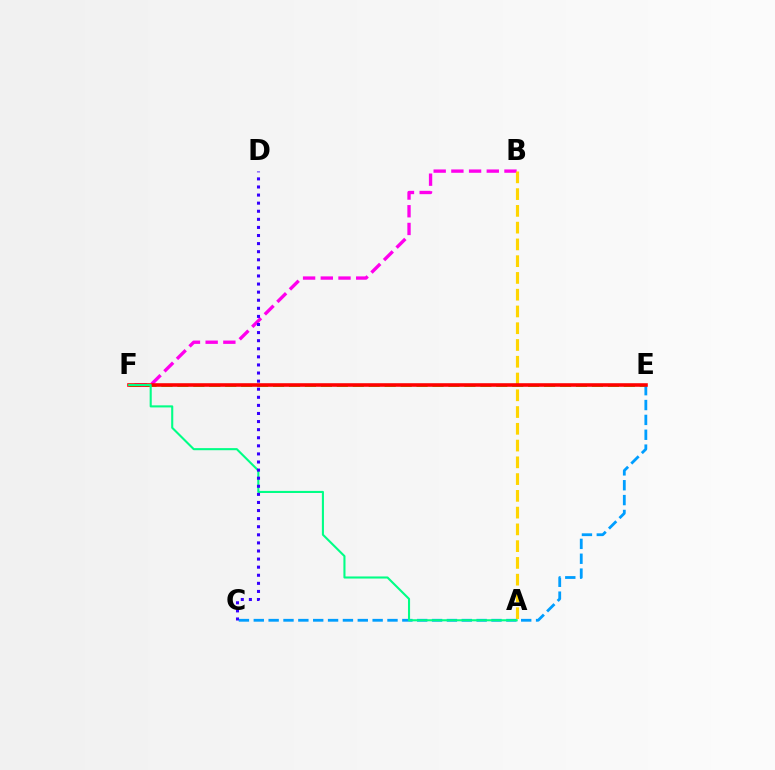{('B', 'F'): [{'color': '#ff00ed', 'line_style': 'dashed', 'thickness': 2.4}], ('A', 'B'): [{'color': '#ffd500', 'line_style': 'dashed', 'thickness': 2.28}], ('E', 'F'): [{'color': '#4fff00', 'line_style': 'dashed', 'thickness': 2.17}, {'color': '#ff0000', 'line_style': 'solid', 'thickness': 2.58}], ('C', 'E'): [{'color': '#009eff', 'line_style': 'dashed', 'thickness': 2.02}], ('A', 'F'): [{'color': '#00ff86', 'line_style': 'solid', 'thickness': 1.51}], ('C', 'D'): [{'color': '#3700ff', 'line_style': 'dotted', 'thickness': 2.2}]}